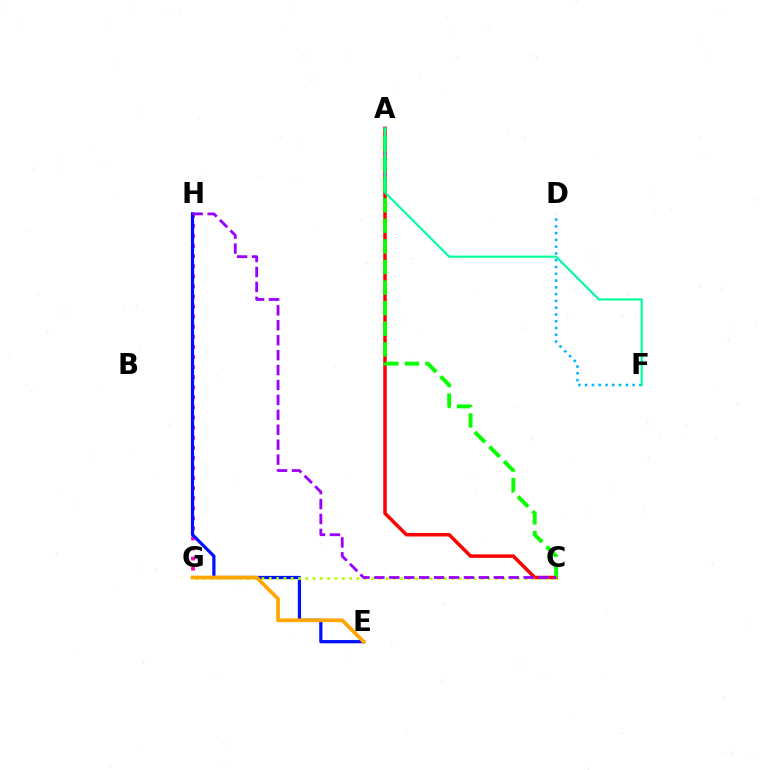{('D', 'F'): [{'color': '#00b5ff', 'line_style': 'dotted', 'thickness': 1.84}], ('G', 'H'): [{'color': '#ff00bd', 'line_style': 'dotted', 'thickness': 2.74}], ('E', 'H'): [{'color': '#0010ff', 'line_style': 'solid', 'thickness': 2.32}], ('A', 'C'): [{'color': '#ff0000', 'line_style': 'solid', 'thickness': 2.52}, {'color': '#08ff00', 'line_style': 'dashed', 'thickness': 2.8}], ('C', 'G'): [{'color': '#b3ff00', 'line_style': 'dotted', 'thickness': 1.98}], ('C', 'H'): [{'color': '#9b00ff', 'line_style': 'dashed', 'thickness': 2.03}], ('E', 'G'): [{'color': '#ffa500', 'line_style': 'solid', 'thickness': 2.66}], ('A', 'F'): [{'color': '#00ff9d', 'line_style': 'solid', 'thickness': 1.55}]}